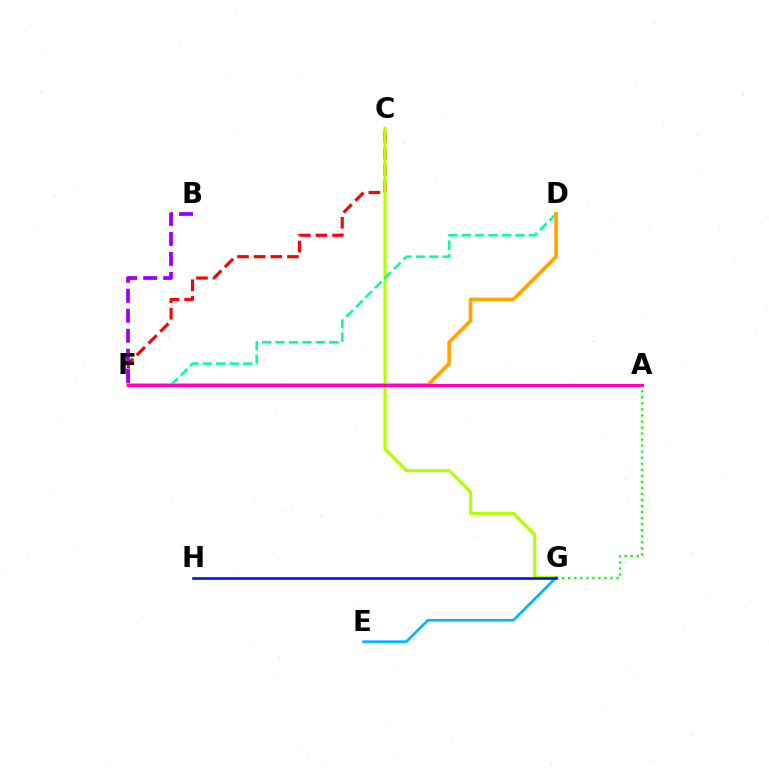{('C', 'F'): [{'color': '#ff0000', 'line_style': 'dashed', 'thickness': 2.26}], ('A', 'G'): [{'color': '#08ff00', 'line_style': 'dotted', 'thickness': 1.64}], ('C', 'G'): [{'color': '#b3ff00', 'line_style': 'solid', 'thickness': 2.27}], ('D', 'F'): [{'color': '#00ff9d', 'line_style': 'dashed', 'thickness': 1.83}, {'color': '#ffa500', 'line_style': 'solid', 'thickness': 2.67}], ('B', 'F'): [{'color': '#9b00ff', 'line_style': 'dashed', 'thickness': 2.71}], ('E', 'G'): [{'color': '#00b5ff', 'line_style': 'solid', 'thickness': 1.9}], ('G', 'H'): [{'color': '#0010ff', 'line_style': 'solid', 'thickness': 1.87}], ('A', 'F'): [{'color': '#ff00bd', 'line_style': 'solid', 'thickness': 2.2}]}